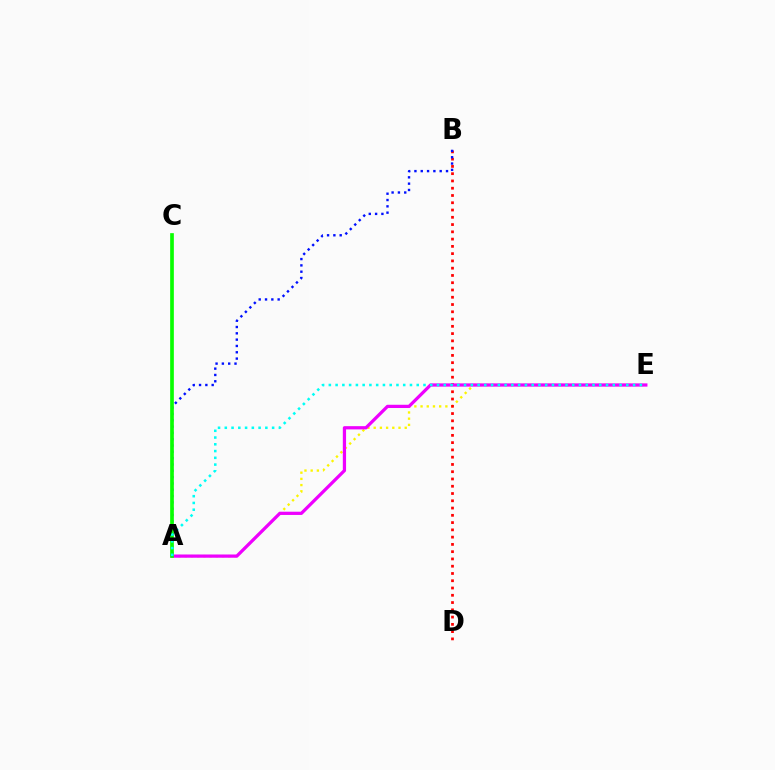{('A', 'E'): [{'color': '#fcf500', 'line_style': 'dotted', 'thickness': 1.69}, {'color': '#ee00ff', 'line_style': 'solid', 'thickness': 2.33}, {'color': '#00fff6', 'line_style': 'dotted', 'thickness': 1.84}], ('B', 'D'): [{'color': '#ff0000', 'line_style': 'dotted', 'thickness': 1.97}], ('A', 'B'): [{'color': '#0010ff', 'line_style': 'dotted', 'thickness': 1.72}], ('A', 'C'): [{'color': '#08ff00', 'line_style': 'solid', 'thickness': 2.65}]}